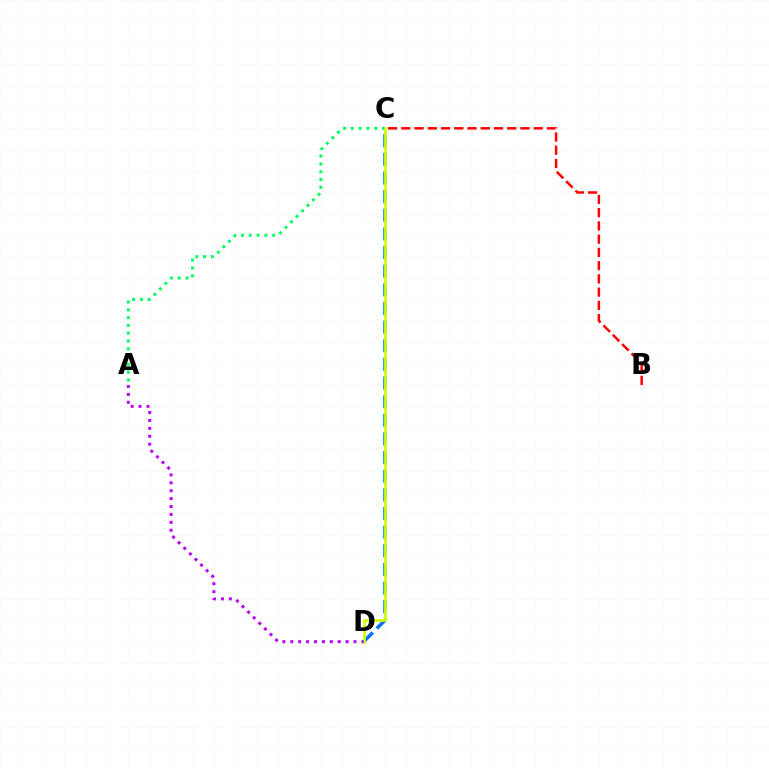{('A', 'C'): [{'color': '#00ff5c', 'line_style': 'dotted', 'thickness': 2.12}], ('C', 'D'): [{'color': '#0074ff', 'line_style': 'dashed', 'thickness': 2.53}, {'color': '#d1ff00', 'line_style': 'solid', 'thickness': 1.94}], ('B', 'C'): [{'color': '#ff0000', 'line_style': 'dashed', 'thickness': 1.8}], ('A', 'D'): [{'color': '#b900ff', 'line_style': 'dotted', 'thickness': 2.15}]}